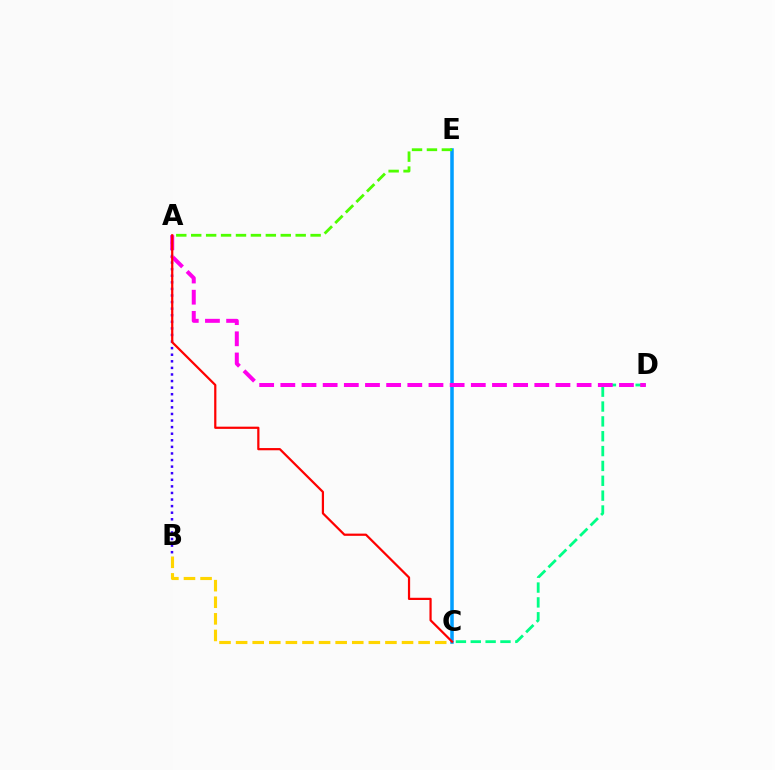{('B', 'C'): [{'color': '#ffd500', 'line_style': 'dashed', 'thickness': 2.25}], ('C', 'D'): [{'color': '#00ff86', 'line_style': 'dashed', 'thickness': 2.02}], ('C', 'E'): [{'color': '#009eff', 'line_style': 'solid', 'thickness': 2.54}], ('A', 'B'): [{'color': '#3700ff', 'line_style': 'dotted', 'thickness': 1.79}], ('A', 'D'): [{'color': '#ff00ed', 'line_style': 'dashed', 'thickness': 2.88}], ('A', 'C'): [{'color': '#ff0000', 'line_style': 'solid', 'thickness': 1.6}], ('A', 'E'): [{'color': '#4fff00', 'line_style': 'dashed', 'thickness': 2.03}]}